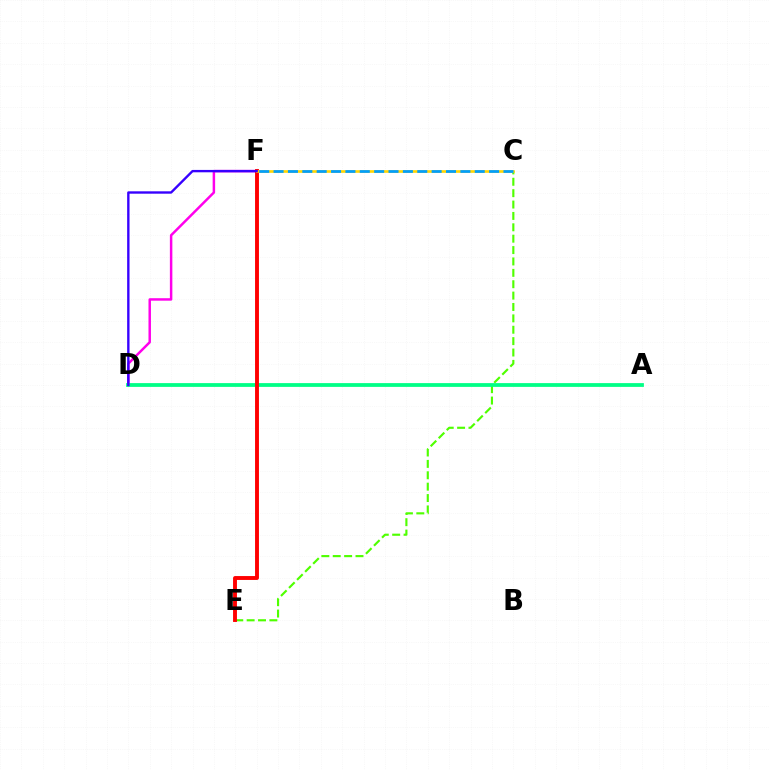{('D', 'F'): [{'color': '#ff00ed', 'line_style': 'solid', 'thickness': 1.78}, {'color': '#3700ff', 'line_style': 'solid', 'thickness': 1.71}], ('C', 'E'): [{'color': '#4fff00', 'line_style': 'dashed', 'thickness': 1.55}], ('A', 'D'): [{'color': '#00ff86', 'line_style': 'solid', 'thickness': 2.72}], ('E', 'F'): [{'color': '#ff0000', 'line_style': 'solid', 'thickness': 2.8}], ('C', 'F'): [{'color': '#ffd500', 'line_style': 'solid', 'thickness': 1.89}, {'color': '#009eff', 'line_style': 'dashed', 'thickness': 1.95}]}